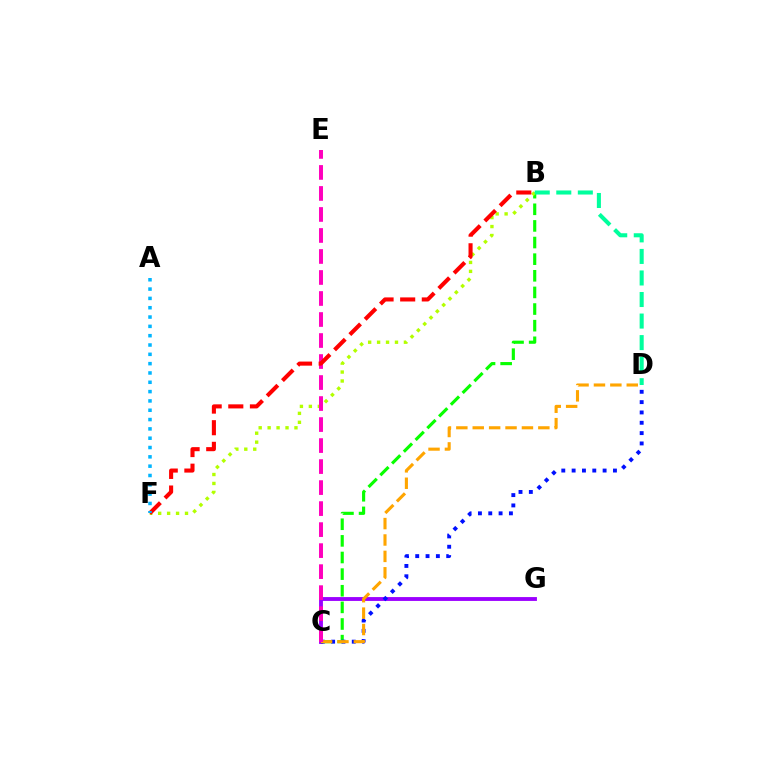{('B', 'C'): [{'color': '#08ff00', 'line_style': 'dashed', 'thickness': 2.26}], ('C', 'G'): [{'color': '#9b00ff', 'line_style': 'solid', 'thickness': 2.77}], ('C', 'D'): [{'color': '#0010ff', 'line_style': 'dotted', 'thickness': 2.81}, {'color': '#ffa500', 'line_style': 'dashed', 'thickness': 2.23}], ('B', 'F'): [{'color': '#b3ff00', 'line_style': 'dotted', 'thickness': 2.43}, {'color': '#ff0000', 'line_style': 'dashed', 'thickness': 2.94}], ('B', 'D'): [{'color': '#00ff9d', 'line_style': 'dashed', 'thickness': 2.93}], ('C', 'E'): [{'color': '#ff00bd', 'line_style': 'dashed', 'thickness': 2.85}], ('A', 'F'): [{'color': '#00b5ff', 'line_style': 'dotted', 'thickness': 2.53}]}